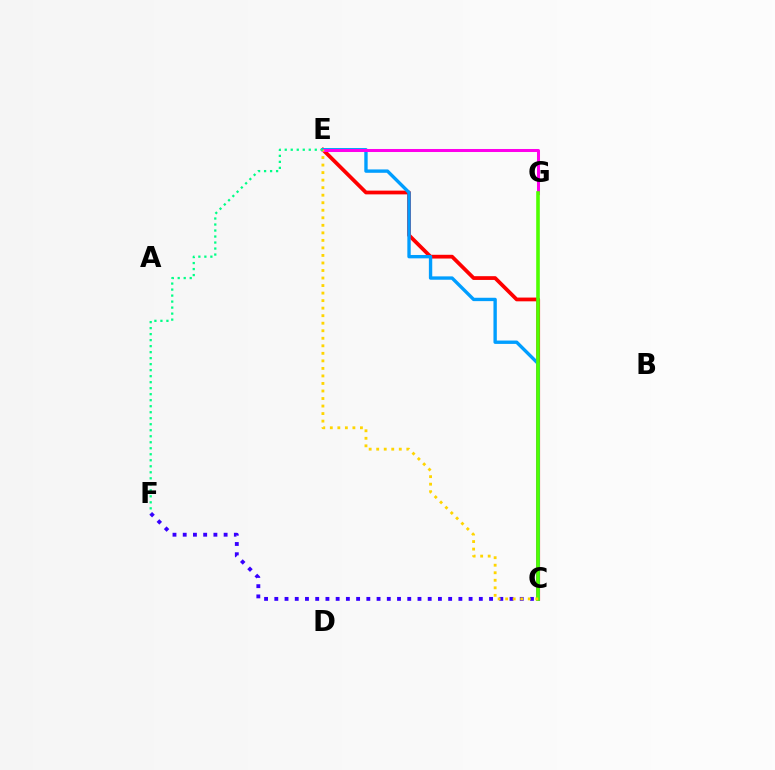{('C', 'F'): [{'color': '#3700ff', 'line_style': 'dotted', 'thickness': 2.78}], ('C', 'E'): [{'color': '#ff0000', 'line_style': 'solid', 'thickness': 2.7}, {'color': '#009eff', 'line_style': 'solid', 'thickness': 2.42}, {'color': '#ffd500', 'line_style': 'dotted', 'thickness': 2.05}], ('E', 'G'): [{'color': '#ff00ed', 'line_style': 'solid', 'thickness': 2.18}], ('C', 'G'): [{'color': '#4fff00', 'line_style': 'solid', 'thickness': 2.59}], ('E', 'F'): [{'color': '#00ff86', 'line_style': 'dotted', 'thickness': 1.63}]}